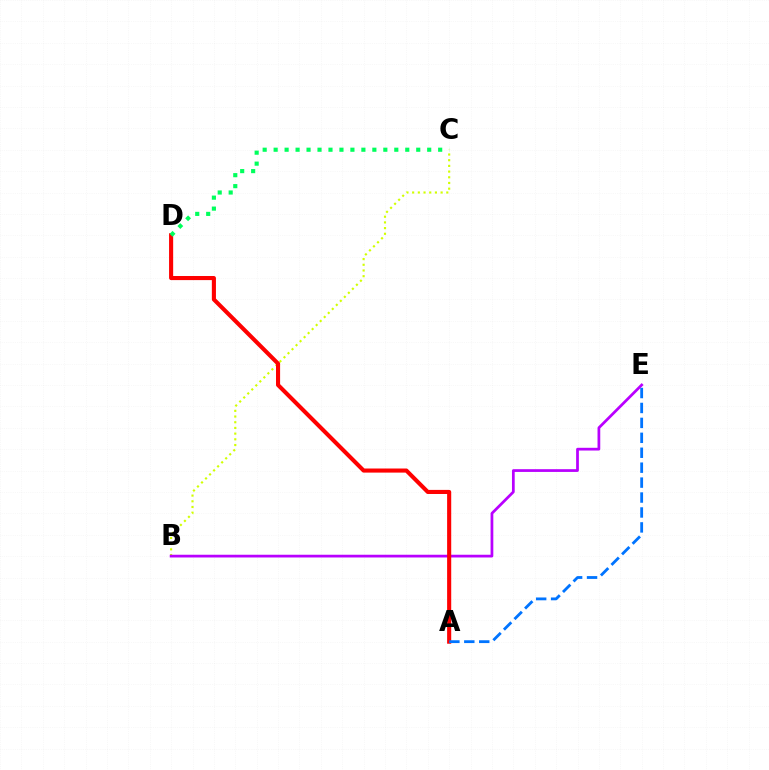{('B', 'C'): [{'color': '#d1ff00', 'line_style': 'dotted', 'thickness': 1.55}], ('B', 'E'): [{'color': '#b900ff', 'line_style': 'solid', 'thickness': 1.97}], ('A', 'D'): [{'color': '#ff0000', 'line_style': 'solid', 'thickness': 2.95}], ('A', 'E'): [{'color': '#0074ff', 'line_style': 'dashed', 'thickness': 2.03}], ('C', 'D'): [{'color': '#00ff5c', 'line_style': 'dotted', 'thickness': 2.98}]}